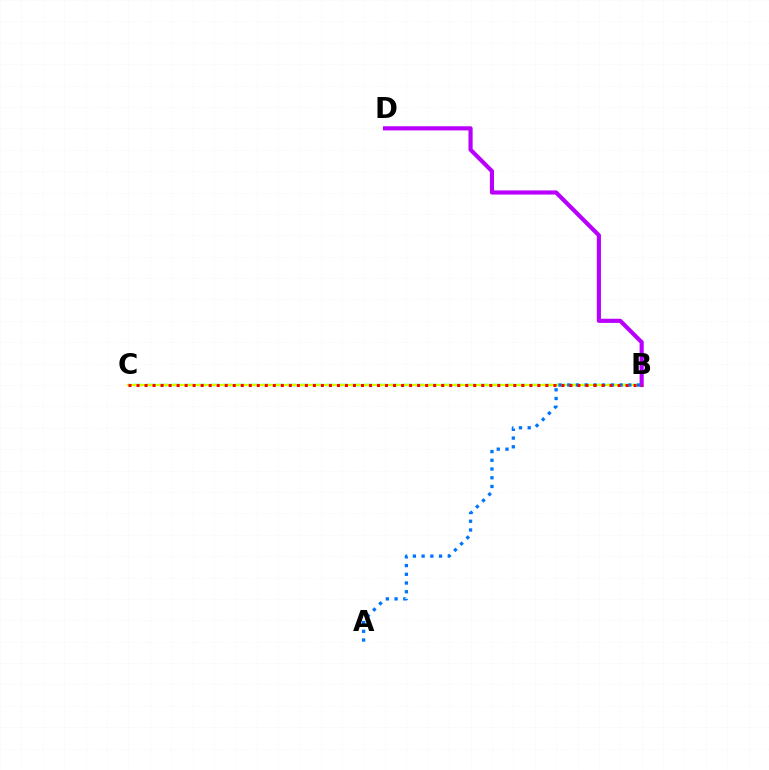{('B', 'C'): [{'color': '#00ff5c', 'line_style': 'dashed', 'thickness': 1.74}, {'color': '#d1ff00', 'line_style': 'solid', 'thickness': 1.51}, {'color': '#ff0000', 'line_style': 'dotted', 'thickness': 2.18}], ('B', 'D'): [{'color': '#b900ff', 'line_style': 'solid', 'thickness': 2.98}], ('A', 'B'): [{'color': '#0074ff', 'line_style': 'dotted', 'thickness': 2.37}]}